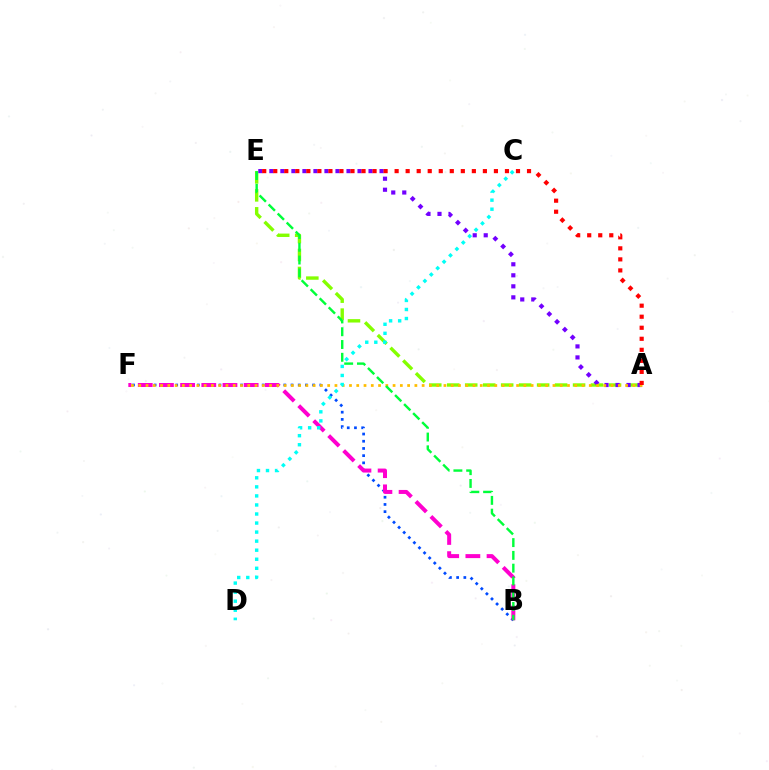{('A', 'E'): [{'color': '#84ff00', 'line_style': 'dashed', 'thickness': 2.44}, {'color': '#7200ff', 'line_style': 'dotted', 'thickness': 2.99}, {'color': '#ff0000', 'line_style': 'dotted', 'thickness': 3.0}], ('B', 'F'): [{'color': '#004bff', 'line_style': 'dotted', 'thickness': 1.96}, {'color': '#ff00cf', 'line_style': 'dashed', 'thickness': 2.88}], ('A', 'F'): [{'color': '#ffbd00', 'line_style': 'dotted', 'thickness': 1.97}], ('C', 'D'): [{'color': '#00fff6', 'line_style': 'dotted', 'thickness': 2.46}], ('B', 'E'): [{'color': '#00ff39', 'line_style': 'dashed', 'thickness': 1.74}]}